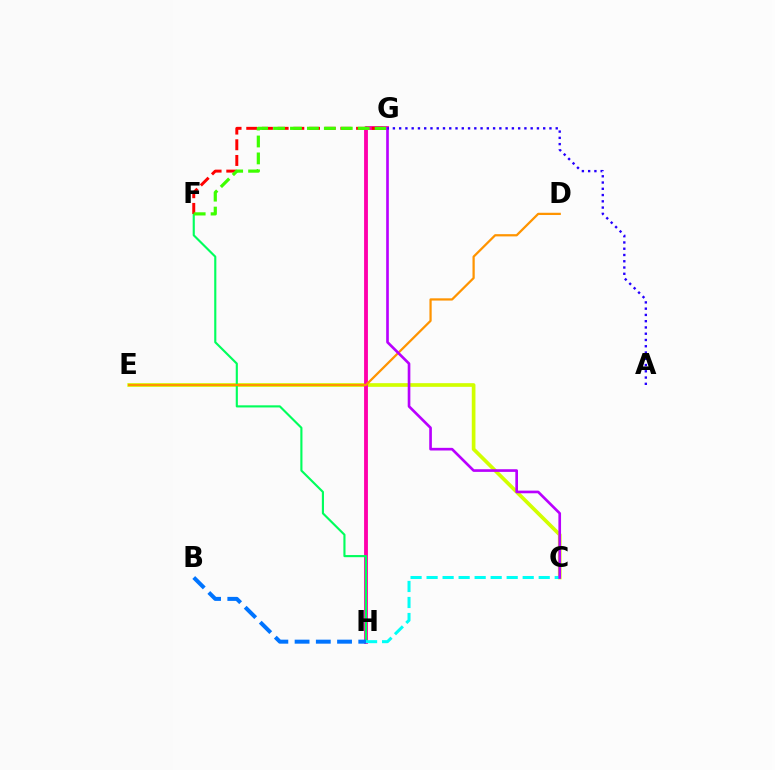{('C', 'E'): [{'color': '#d1ff00', 'line_style': 'solid', 'thickness': 2.65}], ('G', 'H'): [{'color': '#ff00ac', 'line_style': 'solid', 'thickness': 2.76}], ('F', 'H'): [{'color': '#00ff5c', 'line_style': 'solid', 'thickness': 1.54}], ('D', 'E'): [{'color': '#ff9400', 'line_style': 'solid', 'thickness': 1.61}], ('B', 'H'): [{'color': '#0074ff', 'line_style': 'dashed', 'thickness': 2.88}], ('F', 'G'): [{'color': '#ff0000', 'line_style': 'dashed', 'thickness': 2.13}, {'color': '#3dff00', 'line_style': 'dashed', 'thickness': 2.3}], ('C', 'H'): [{'color': '#00fff6', 'line_style': 'dashed', 'thickness': 2.18}], ('C', 'G'): [{'color': '#b900ff', 'line_style': 'solid', 'thickness': 1.91}], ('A', 'G'): [{'color': '#2500ff', 'line_style': 'dotted', 'thickness': 1.7}]}